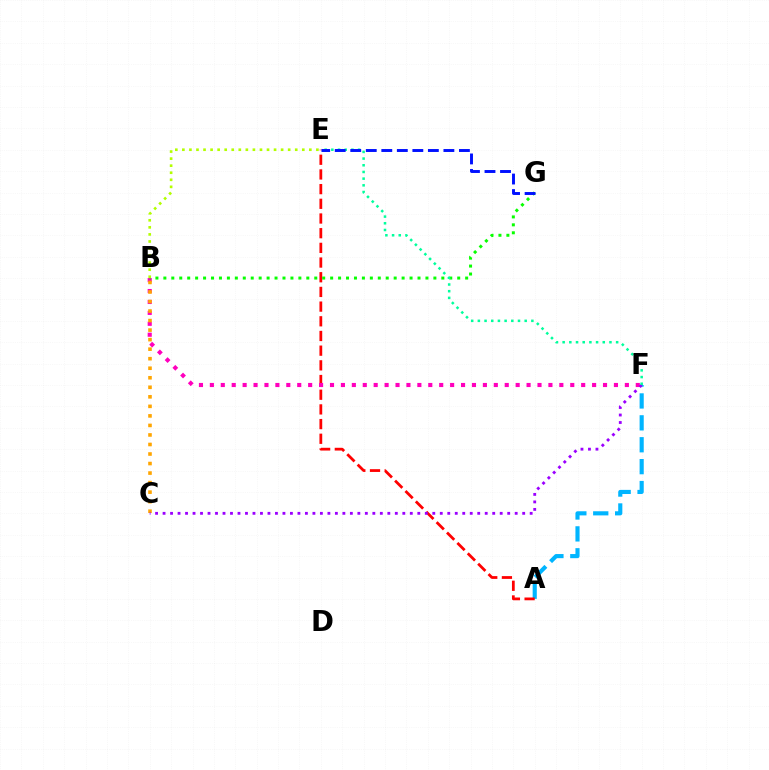{('A', 'F'): [{'color': '#00b5ff', 'line_style': 'dashed', 'thickness': 2.98}], ('A', 'E'): [{'color': '#ff0000', 'line_style': 'dashed', 'thickness': 1.99}], ('B', 'F'): [{'color': '#ff00bd', 'line_style': 'dotted', 'thickness': 2.97}], ('B', 'G'): [{'color': '#08ff00', 'line_style': 'dotted', 'thickness': 2.16}], ('B', 'C'): [{'color': '#ffa500', 'line_style': 'dotted', 'thickness': 2.59}], ('C', 'F'): [{'color': '#9b00ff', 'line_style': 'dotted', 'thickness': 2.04}], ('E', 'F'): [{'color': '#00ff9d', 'line_style': 'dotted', 'thickness': 1.82}], ('E', 'G'): [{'color': '#0010ff', 'line_style': 'dashed', 'thickness': 2.11}], ('B', 'E'): [{'color': '#b3ff00', 'line_style': 'dotted', 'thickness': 1.92}]}